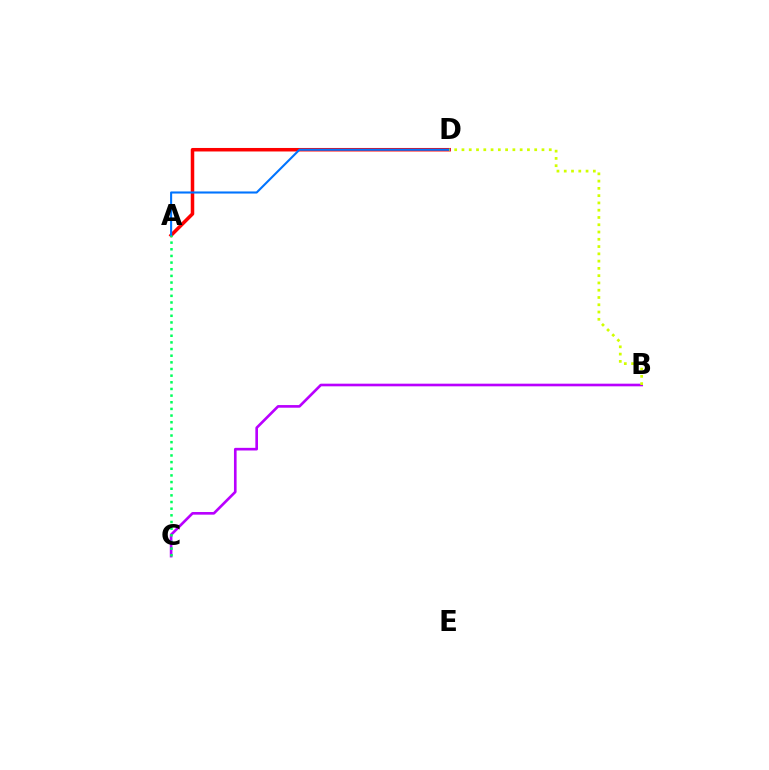{('A', 'D'): [{'color': '#ff0000', 'line_style': 'solid', 'thickness': 2.53}, {'color': '#0074ff', 'line_style': 'solid', 'thickness': 1.51}], ('B', 'C'): [{'color': '#b900ff', 'line_style': 'solid', 'thickness': 1.9}], ('A', 'C'): [{'color': '#00ff5c', 'line_style': 'dotted', 'thickness': 1.81}], ('B', 'D'): [{'color': '#d1ff00', 'line_style': 'dotted', 'thickness': 1.98}]}